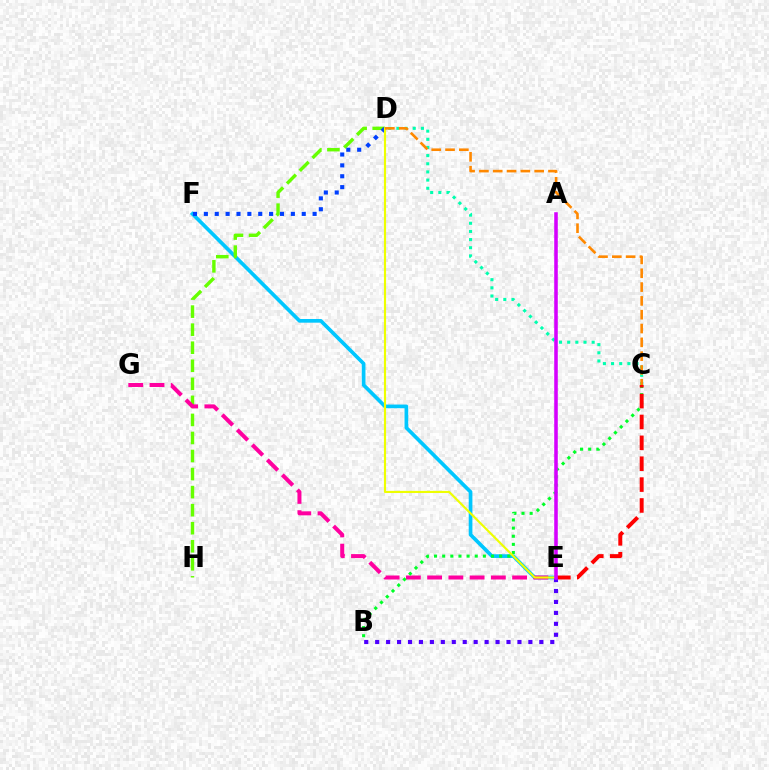{('E', 'F'): [{'color': '#00c7ff', 'line_style': 'solid', 'thickness': 2.65}], ('D', 'H'): [{'color': '#66ff00', 'line_style': 'dashed', 'thickness': 2.45}], ('E', 'G'): [{'color': '#ff00a0', 'line_style': 'dashed', 'thickness': 2.89}], ('D', 'F'): [{'color': '#003fff', 'line_style': 'dotted', 'thickness': 2.95}], ('B', 'C'): [{'color': '#00ff27', 'line_style': 'dotted', 'thickness': 2.21}], ('C', 'E'): [{'color': '#ff0000', 'line_style': 'dashed', 'thickness': 2.84}], ('C', 'D'): [{'color': '#00ffaf', 'line_style': 'dotted', 'thickness': 2.22}, {'color': '#ff8800', 'line_style': 'dashed', 'thickness': 1.88}], ('B', 'E'): [{'color': '#4f00ff', 'line_style': 'dotted', 'thickness': 2.97}], ('D', 'E'): [{'color': '#eeff00', 'line_style': 'solid', 'thickness': 1.55}], ('A', 'E'): [{'color': '#d600ff', 'line_style': 'solid', 'thickness': 2.56}]}